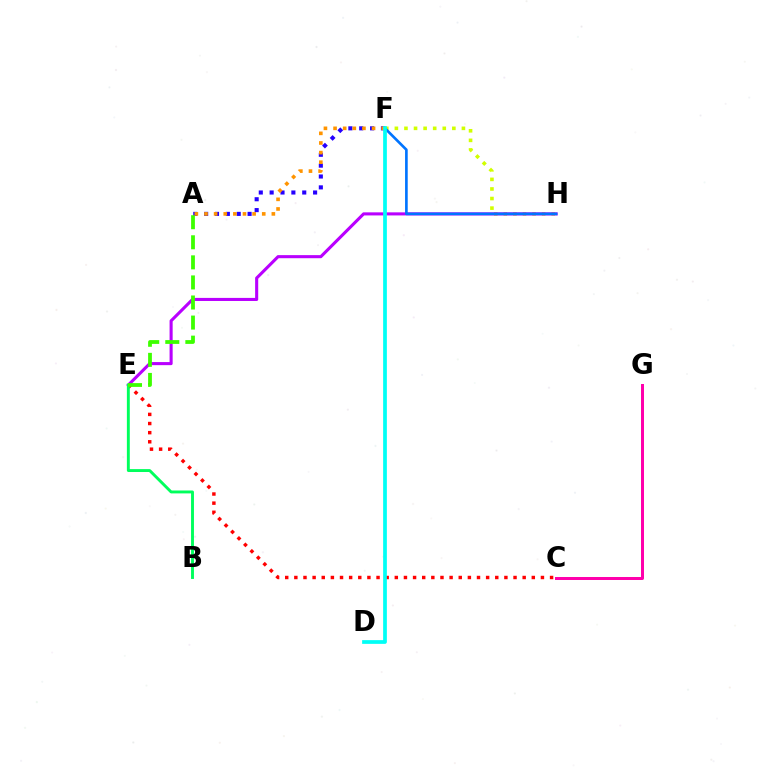{('C', 'E'): [{'color': '#ff0000', 'line_style': 'dotted', 'thickness': 2.48}], ('F', 'H'): [{'color': '#d1ff00', 'line_style': 'dotted', 'thickness': 2.6}, {'color': '#0074ff', 'line_style': 'solid', 'thickness': 1.91}], ('E', 'H'): [{'color': '#b900ff', 'line_style': 'solid', 'thickness': 2.22}], ('A', 'F'): [{'color': '#2500ff', 'line_style': 'dotted', 'thickness': 2.95}, {'color': '#ff9400', 'line_style': 'dotted', 'thickness': 2.61}], ('B', 'E'): [{'color': '#00ff5c', 'line_style': 'solid', 'thickness': 2.09}], ('C', 'G'): [{'color': '#ff00ac', 'line_style': 'solid', 'thickness': 2.15}], ('A', 'E'): [{'color': '#3dff00', 'line_style': 'dashed', 'thickness': 2.73}], ('D', 'F'): [{'color': '#00fff6', 'line_style': 'solid', 'thickness': 2.69}]}